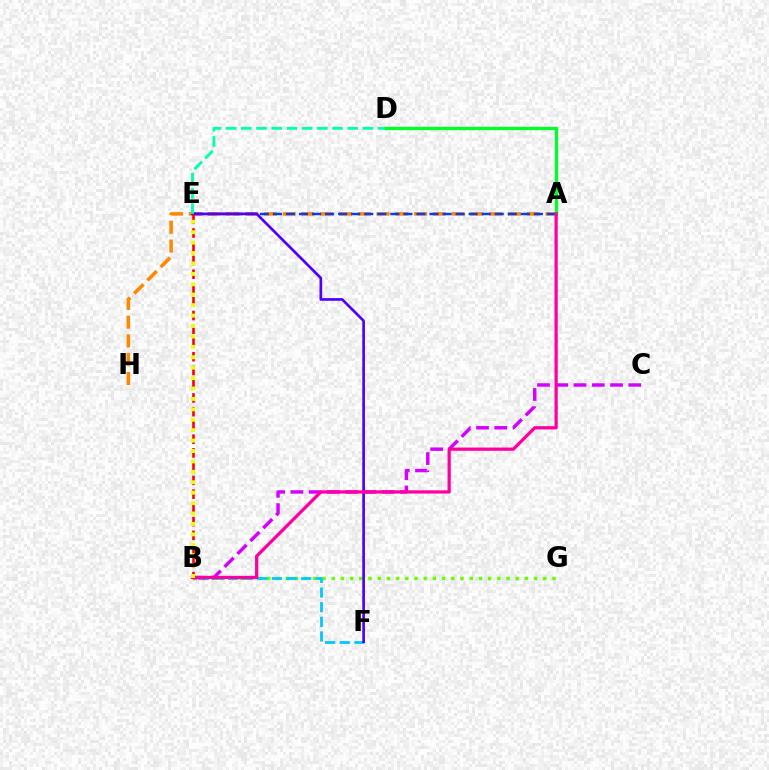{('A', 'H'): [{'color': '#ff8800', 'line_style': 'dashed', 'thickness': 2.55}], ('B', 'G'): [{'color': '#66ff00', 'line_style': 'dotted', 'thickness': 2.5}], ('A', 'E'): [{'color': '#003fff', 'line_style': 'dashed', 'thickness': 1.77}], ('A', 'D'): [{'color': '#00ff27', 'line_style': 'solid', 'thickness': 2.36}], ('B', 'F'): [{'color': '#00c7ff', 'line_style': 'dashed', 'thickness': 1.99}], ('E', 'F'): [{'color': '#4f00ff', 'line_style': 'solid', 'thickness': 1.93}], ('B', 'C'): [{'color': '#d600ff', 'line_style': 'dashed', 'thickness': 2.48}], ('D', 'E'): [{'color': '#00ffaf', 'line_style': 'dashed', 'thickness': 2.06}], ('A', 'B'): [{'color': '#ff00a0', 'line_style': 'solid', 'thickness': 2.34}], ('B', 'E'): [{'color': '#ff0000', 'line_style': 'dashed', 'thickness': 1.87}, {'color': '#eeff00', 'line_style': 'dotted', 'thickness': 2.83}]}